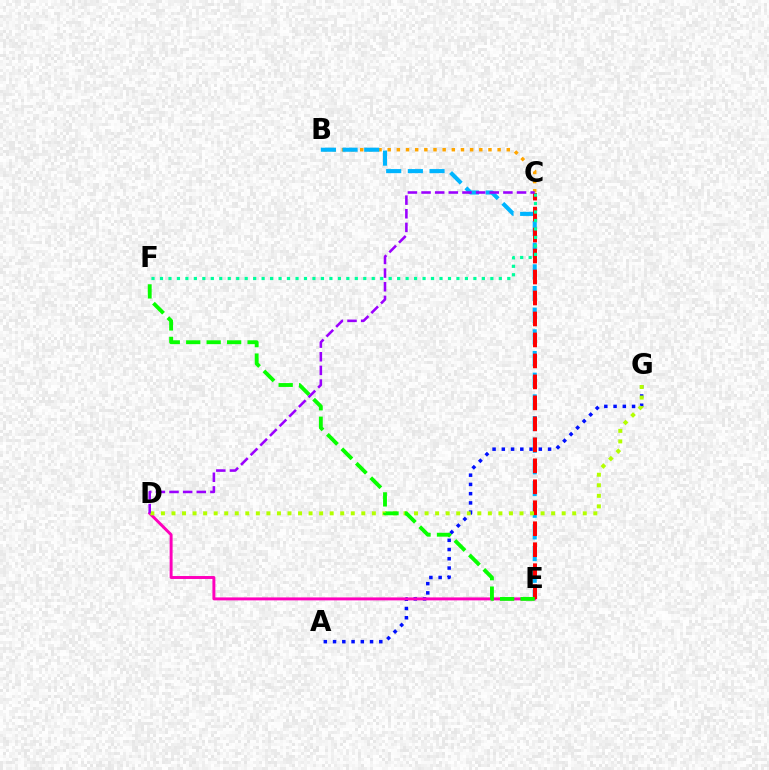{('A', 'G'): [{'color': '#0010ff', 'line_style': 'dotted', 'thickness': 2.51}], ('B', 'C'): [{'color': '#ffa500', 'line_style': 'dotted', 'thickness': 2.49}], ('D', 'E'): [{'color': '#ff00bd', 'line_style': 'solid', 'thickness': 2.12}], ('B', 'E'): [{'color': '#00b5ff', 'line_style': 'dashed', 'thickness': 2.94}], ('C', 'E'): [{'color': '#ff0000', 'line_style': 'dashed', 'thickness': 2.85}], ('D', 'G'): [{'color': '#b3ff00', 'line_style': 'dotted', 'thickness': 2.87}], ('E', 'F'): [{'color': '#08ff00', 'line_style': 'dashed', 'thickness': 2.78}], ('C', 'F'): [{'color': '#00ff9d', 'line_style': 'dotted', 'thickness': 2.3}], ('C', 'D'): [{'color': '#9b00ff', 'line_style': 'dashed', 'thickness': 1.85}]}